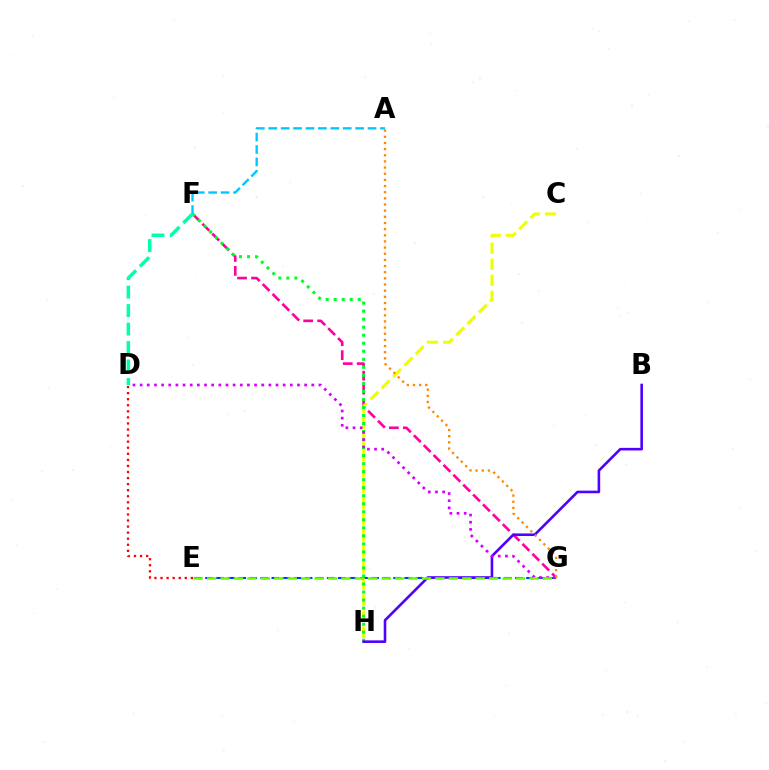{('F', 'G'): [{'color': '#ff00a0', 'line_style': 'dashed', 'thickness': 1.9}], ('E', 'G'): [{'color': '#003fff', 'line_style': 'dashed', 'thickness': 1.5}, {'color': '#66ff00', 'line_style': 'dashed', 'thickness': 1.82}], ('A', 'F'): [{'color': '#00c7ff', 'line_style': 'dashed', 'thickness': 1.69}], ('C', 'H'): [{'color': '#eeff00', 'line_style': 'dashed', 'thickness': 2.18}], ('F', 'H'): [{'color': '#00ff27', 'line_style': 'dotted', 'thickness': 2.18}], ('B', 'H'): [{'color': '#4f00ff', 'line_style': 'solid', 'thickness': 1.87}], ('D', 'G'): [{'color': '#d600ff', 'line_style': 'dotted', 'thickness': 1.94}], ('D', 'E'): [{'color': '#ff0000', 'line_style': 'dotted', 'thickness': 1.65}], ('A', 'G'): [{'color': '#ff8800', 'line_style': 'dotted', 'thickness': 1.67}], ('D', 'F'): [{'color': '#00ffaf', 'line_style': 'dashed', 'thickness': 2.51}]}